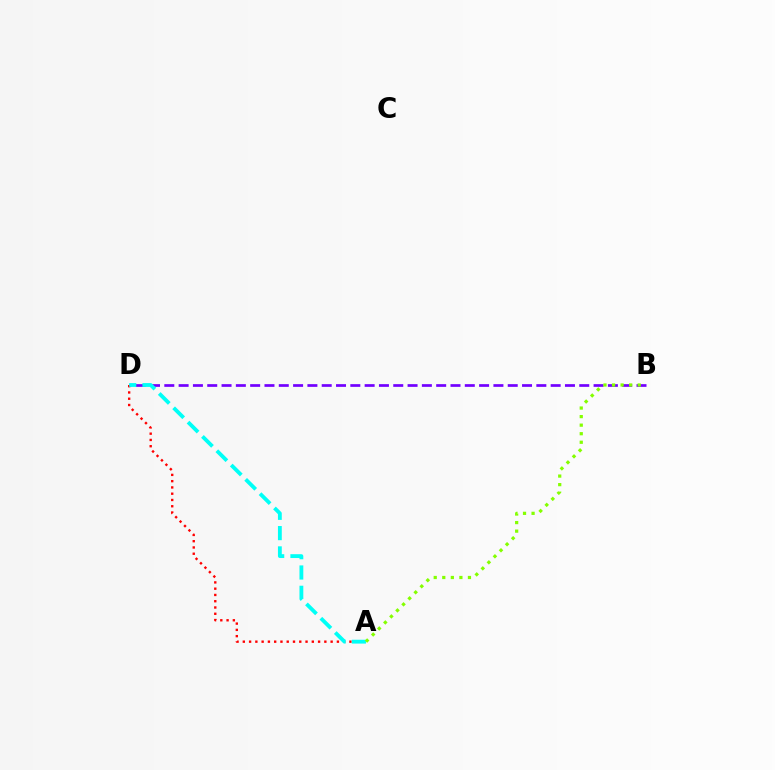{('B', 'D'): [{'color': '#7200ff', 'line_style': 'dashed', 'thickness': 1.94}], ('A', 'D'): [{'color': '#ff0000', 'line_style': 'dotted', 'thickness': 1.7}, {'color': '#00fff6', 'line_style': 'dashed', 'thickness': 2.76}], ('A', 'B'): [{'color': '#84ff00', 'line_style': 'dotted', 'thickness': 2.32}]}